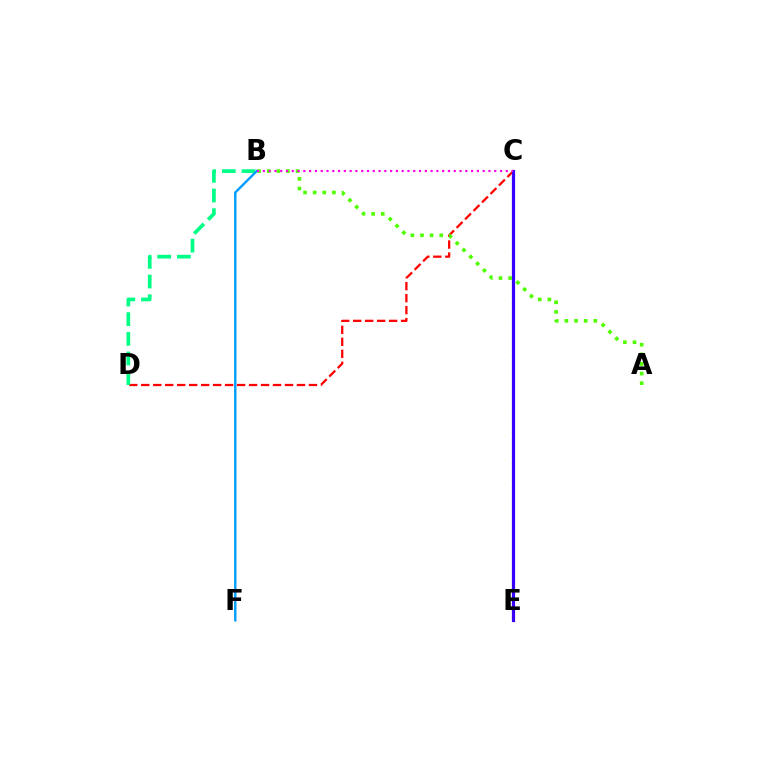{('C', 'D'): [{'color': '#ff0000', 'line_style': 'dashed', 'thickness': 1.63}], ('C', 'E'): [{'color': '#ffd500', 'line_style': 'dotted', 'thickness': 1.61}, {'color': '#3700ff', 'line_style': 'solid', 'thickness': 2.29}], ('A', 'B'): [{'color': '#4fff00', 'line_style': 'dotted', 'thickness': 2.61}], ('B', 'D'): [{'color': '#00ff86', 'line_style': 'dashed', 'thickness': 2.67}], ('B', 'F'): [{'color': '#009eff', 'line_style': 'solid', 'thickness': 1.73}], ('B', 'C'): [{'color': '#ff00ed', 'line_style': 'dotted', 'thickness': 1.57}]}